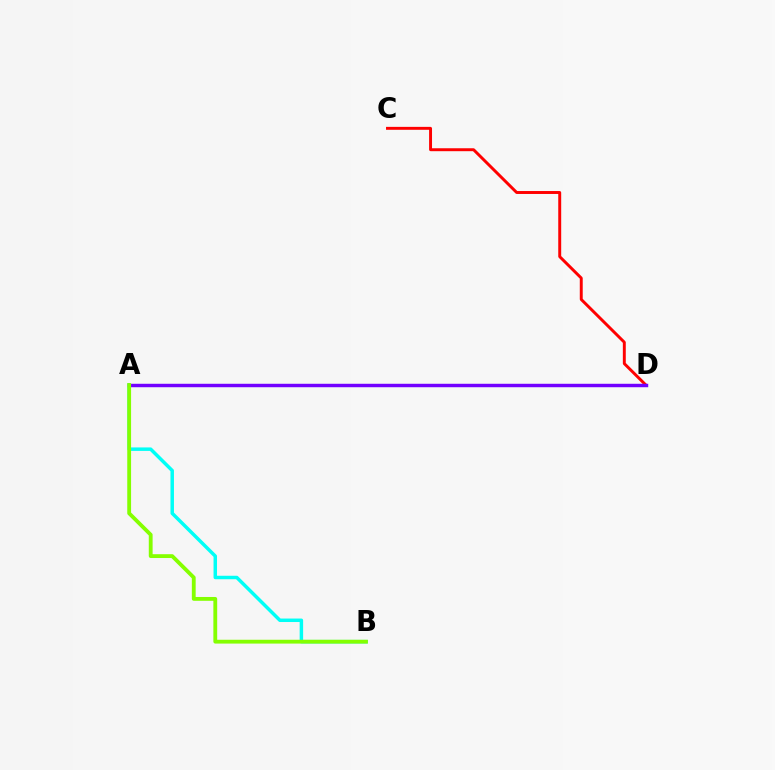{('A', 'B'): [{'color': '#00fff6', 'line_style': 'solid', 'thickness': 2.5}, {'color': '#84ff00', 'line_style': 'solid', 'thickness': 2.75}], ('C', 'D'): [{'color': '#ff0000', 'line_style': 'solid', 'thickness': 2.11}], ('A', 'D'): [{'color': '#7200ff', 'line_style': 'solid', 'thickness': 2.48}]}